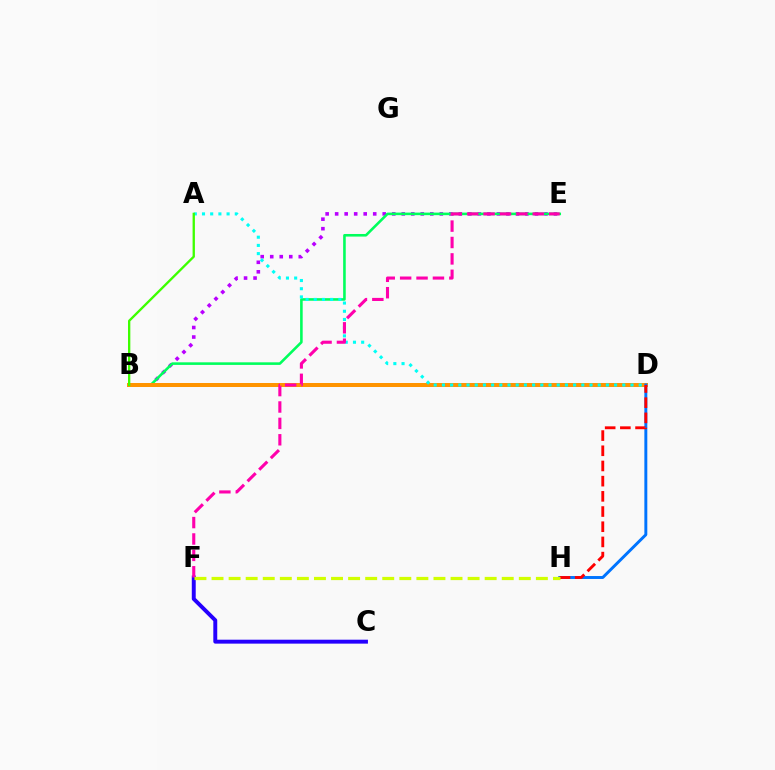{('B', 'E'): [{'color': '#b900ff', 'line_style': 'dotted', 'thickness': 2.58}, {'color': '#00ff5c', 'line_style': 'solid', 'thickness': 1.87}], ('B', 'D'): [{'color': '#ff9400', 'line_style': 'solid', 'thickness': 2.87}], ('D', 'H'): [{'color': '#0074ff', 'line_style': 'solid', 'thickness': 2.12}, {'color': '#ff0000', 'line_style': 'dashed', 'thickness': 2.06}], ('A', 'D'): [{'color': '#00fff6', 'line_style': 'dotted', 'thickness': 2.23}], ('C', 'F'): [{'color': '#2500ff', 'line_style': 'solid', 'thickness': 2.83}], ('E', 'F'): [{'color': '#ff00ac', 'line_style': 'dashed', 'thickness': 2.23}], ('A', 'B'): [{'color': '#3dff00', 'line_style': 'solid', 'thickness': 1.67}], ('F', 'H'): [{'color': '#d1ff00', 'line_style': 'dashed', 'thickness': 2.32}]}